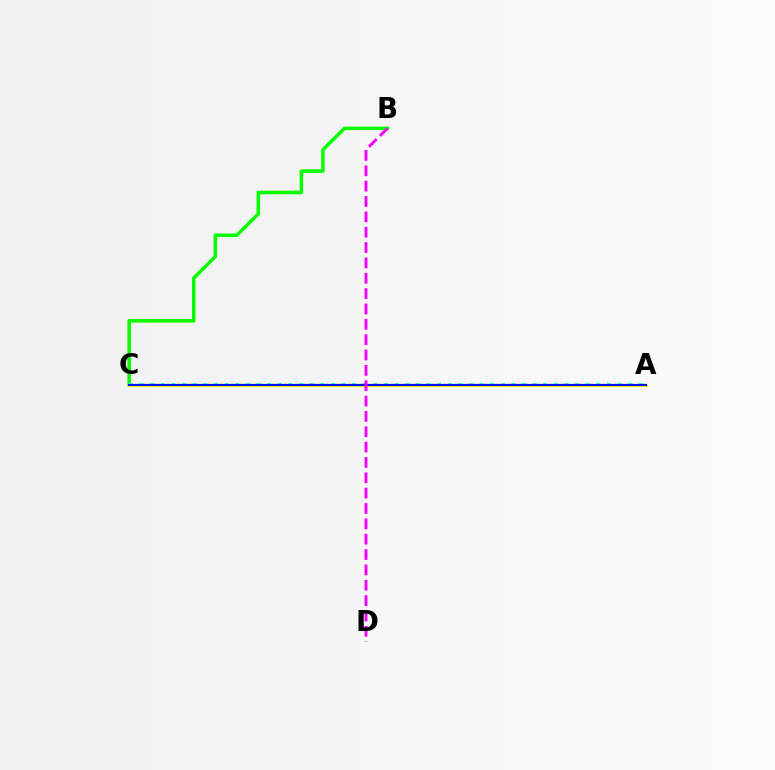{('A', 'C'): [{'color': '#ff0000', 'line_style': 'dotted', 'thickness': 1.6}, {'color': '#00fff6', 'line_style': 'dotted', 'thickness': 2.89}, {'color': '#fcf500', 'line_style': 'solid', 'thickness': 2.43}, {'color': '#0010ff', 'line_style': 'solid', 'thickness': 1.53}], ('B', 'C'): [{'color': '#08ff00', 'line_style': 'solid', 'thickness': 2.55}], ('B', 'D'): [{'color': '#ee00ff', 'line_style': 'dashed', 'thickness': 2.09}]}